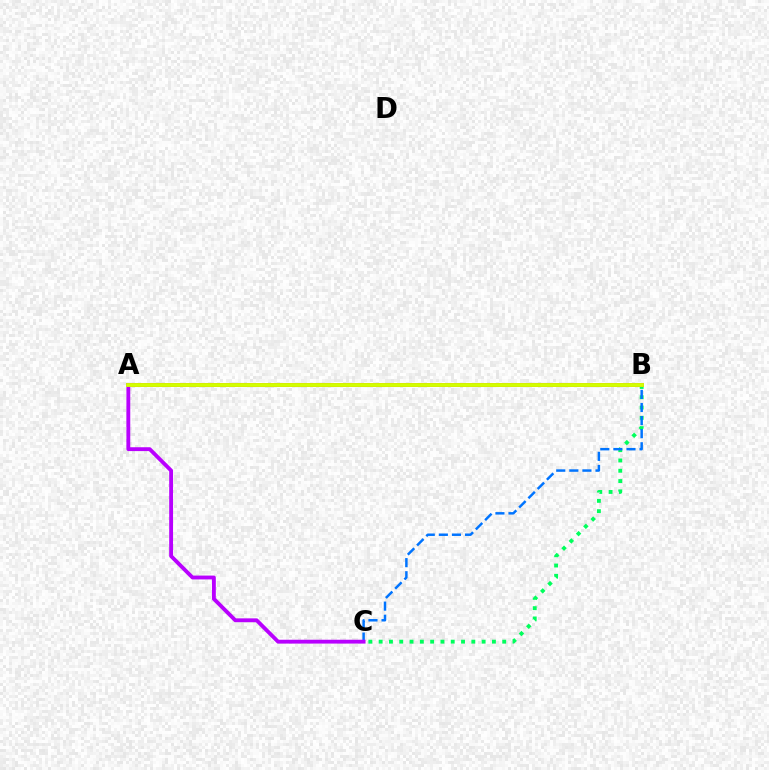{('B', 'C'): [{'color': '#00ff5c', 'line_style': 'dotted', 'thickness': 2.8}, {'color': '#0074ff', 'line_style': 'dashed', 'thickness': 1.78}], ('A', 'B'): [{'color': '#ff0000', 'line_style': 'solid', 'thickness': 2.53}, {'color': '#d1ff00', 'line_style': 'solid', 'thickness': 2.77}], ('A', 'C'): [{'color': '#b900ff', 'line_style': 'solid', 'thickness': 2.77}]}